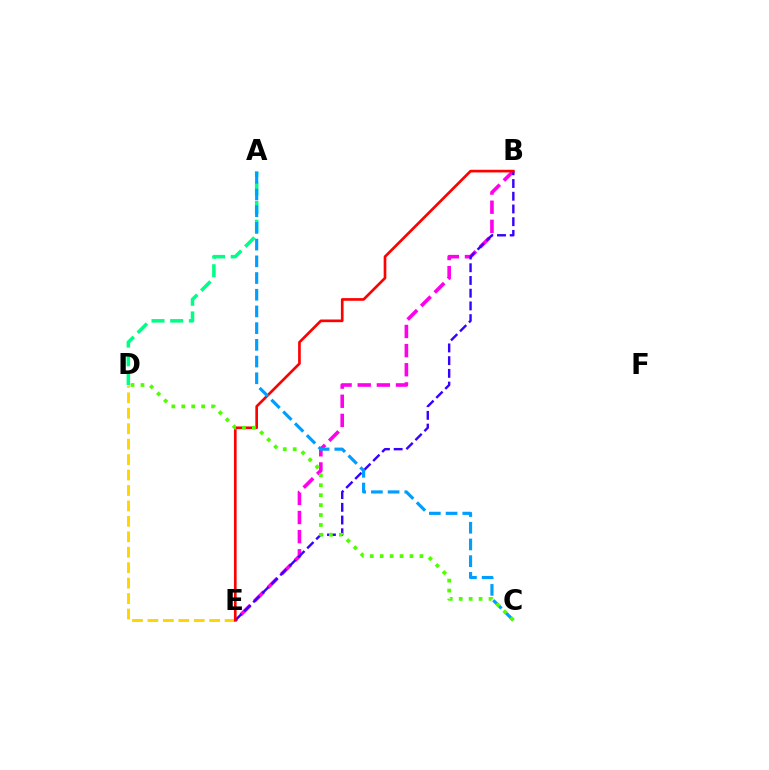{('A', 'D'): [{'color': '#00ff86', 'line_style': 'dashed', 'thickness': 2.54}], ('D', 'E'): [{'color': '#ffd500', 'line_style': 'dashed', 'thickness': 2.1}], ('B', 'E'): [{'color': '#ff00ed', 'line_style': 'dashed', 'thickness': 2.6}, {'color': '#3700ff', 'line_style': 'dashed', 'thickness': 1.73}, {'color': '#ff0000', 'line_style': 'solid', 'thickness': 1.92}], ('A', 'C'): [{'color': '#009eff', 'line_style': 'dashed', 'thickness': 2.27}], ('C', 'D'): [{'color': '#4fff00', 'line_style': 'dotted', 'thickness': 2.7}]}